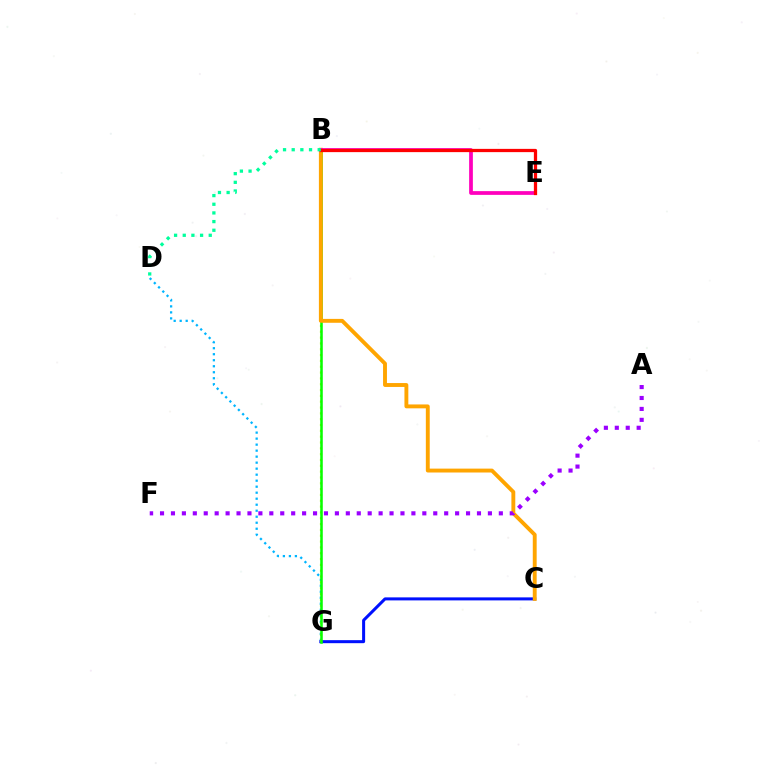{('D', 'G'): [{'color': '#00b5ff', 'line_style': 'dotted', 'thickness': 1.63}], ('C', 'G'): [{'color': '#0010ff', 'line_style': 'solid', 'thickness': 2.17}], ('B', 'G'): [{'color': '#b3ff00', 'line_style': 'dotted', 'thickness': 1.58}, {'color': '#08ff00', 'line_style': 'solid', 'thickness': 1.83}], ('B', 'C'): [{'color': '#ffa500', 'line_style': 'solid', 'thickness': 2.8}], ('B', 'E'): [{'color': '#ff00bd', 'line_style': 'solid', 'thickness': 2.69}, {'color': '#ff0000', 'line_style': 'solid', 'thickness': 2.34}], ('A', 'F'): [{'color': '#9b00ff', 'line_style': 'dotted', 'thickness': 2.97}], ('B', 'D'): [{'color': '#00ff9d', 'line_style': 'dotted', 'thickness': 2.35}]}